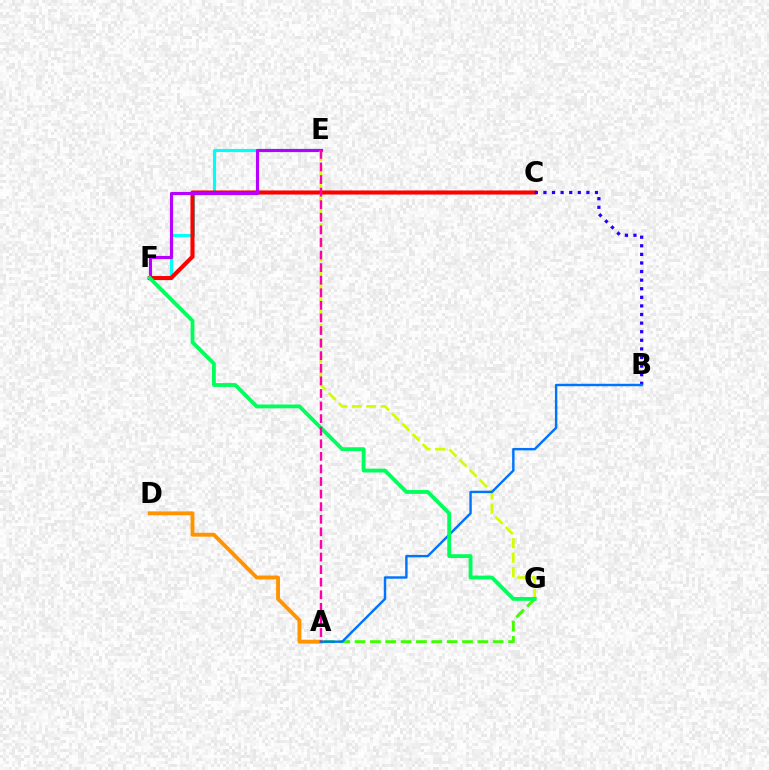{('A', 'D'): [{'color': '#ff9400', 'line_style': 'solid', 'thickness': 2.79}], ('E', 'F'): [{'color': '#00fff6', 'line_style': 'solid', 'thickness': 2.25}, {'color': '#b900ff', 'line_style': 'solid', 'thickness': 2.25}], ('A', 'G'): [{'color': '#3dff00', 'line_style': 'dashed', 'thickness': 2.09}], ('C', 'F'): [{'color': '#ff0000', 'line_style': 'solid', 'thickness': 2.93}], ('E', 'G'): [{'color': '#d1ff00', 'line_style': 'dashed', 'thickness': 1.96}], ('B', 'C'): [{'color': '#2500ff', 'line_style': 'dotted', 'thickness': 2.33}], ('A', 'B'): [{'color': '#0074ff', 'line_style': 'solid', 'thickness': 1.75}], ('F', 'G'): [{'color': '#00ff5c', 'line_style': 'solid', 'thickness': 2.76}], ('A', 'E'): [{'color': '#ff00ac', 'line_style': 'dashed', 'thickness': 1.71}]}